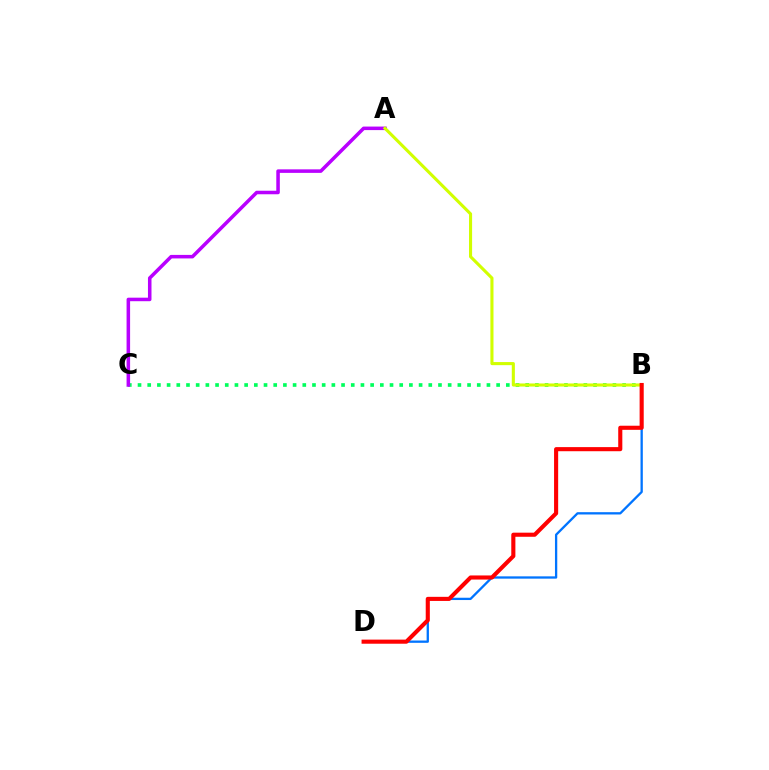{('B', 'C'): [{'color': '#00ff5c', 'line_style': 'dotted', 'thickness': 2.63}], ('A', 'C'): [{'color': '#b900ff', 'line_style': 'solid', 'thickness': 2.54}], ('B', 'D'): [{'color': '#0074ff', 'line_style': 'solid', 'thickness': 1.66}, {'color': '#ff0000', 'line_style': 'solid', 'thickness': 2.96}], ('A', 'B'): [{'color': '#d1ff00', 'line_style': 'solid', 'thickness': 2.23}]}